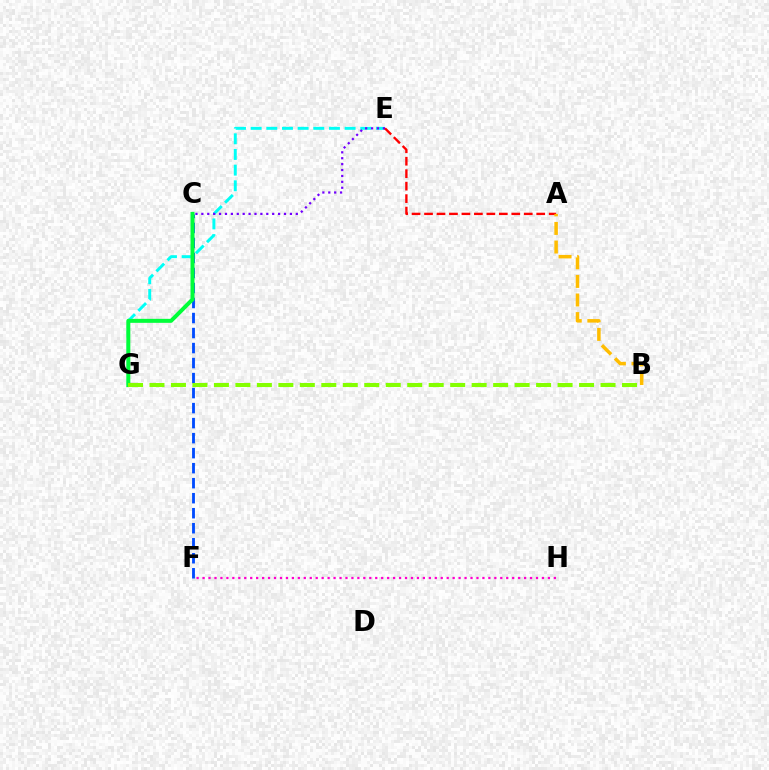{('C', 'F'): [{'color': '#004bff', 'line_style': 'dashed', 'thickness': 2.04}], ('E', 'G'): [{'color': '#00fff6', 'line_style': 'dashed', 'thickness': 2.13}], ('C', 'E'): [{'color': '#7200ff', 'line_style': 'dotted', 'thickness': 1.6}], ('F', 'H'): [{'color': '#ff00cf', 'line_style': 'dotted', 'thickness': 1.62}], ('C', 'G'): [{'color': '#00ff39', 'line_style': 'solid', 'thickness': 2.87}], ('B', 'G'): [{'color': '#84ff00', 'line_style': 'dashed', 'thickness': 2.92}], ('A', 'E'): [{'color': '#ff0000', 'line_style': 'dashed', 'thickness': 1.69}], ('A', 'B'): [{'color': '#ffbd00', 'line_style': 'dashed', 'thickness': 2.53}]}